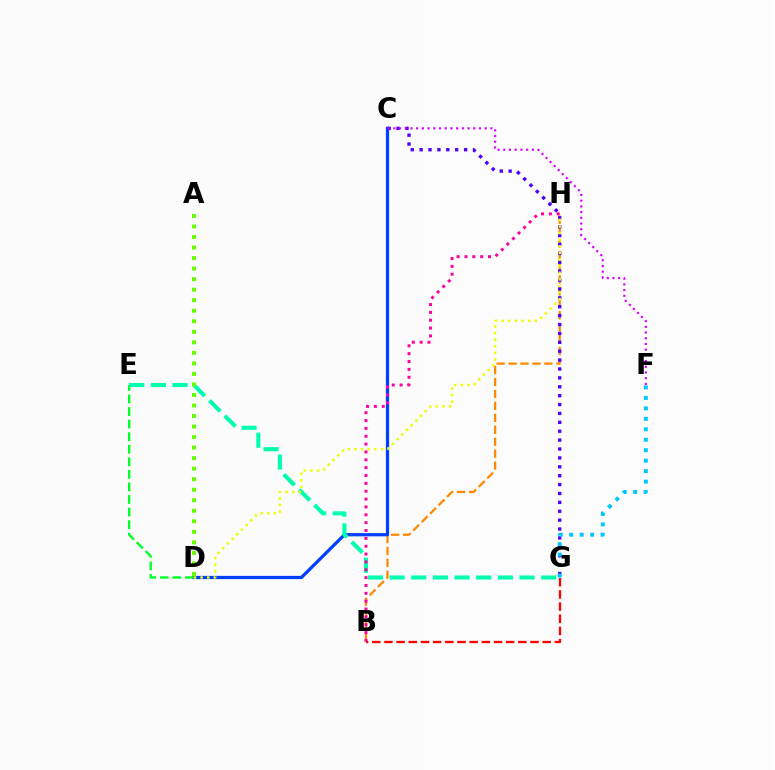{('B', 'H'): [{'color': '#ff8800', 'line_style': 'dashed', 'thickness': 1.62}, {'color': '#ff00a0', 'line_style': 'dotted', 'thickness': 2.13}], ('C', 'D'): [{'color': '#003fff', 'line_style': 'solid', 'thickness': 2.33}], ('C', 'G'): [{'color': '#4f00ff', 'line_style': 'dotted', 'thickness': 2.42}], ('D', 'E'): [{'color': '#00ff27', 'line_style': 'dashed', 'thickness': 1.71}], ('B', 'G'): [{'color': '#ff0000', 'line_style': 'dashed', 'thickness': 1.65}], ('C', 'F'): [{'color': '#d600ff', 'line_style': 'dotted', 'thickness': 1.55}], ('E', 'G'): [{'color': '#00ffaf', 'line_style': 'dashed', 'thickness': 2.94}], ('D', 'H'): [{'color': '#eeff00', 'line_style': 'dotted', 'thickness': 1.8}], ('A', 'D'): [{'color': '#66ff00', 'line_style': 'dotted', 'thickness': 2.86}], ('F', 'G'): [{'color': '#00c7ff', 'line_style': 'dotted', 'thickness': 2.84}]}